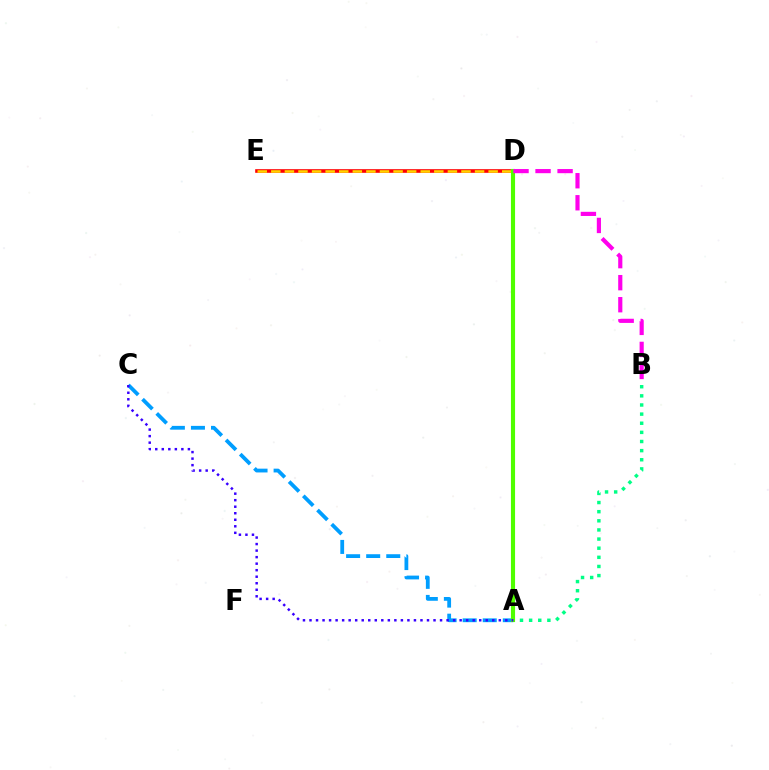{('D', 'E'): [{'color': '#ff0000', 'line_style': 'solid', 'thickness': 2.61}, {'color': '#ffd500', 'line_style': 'dashed', 'thickness': 1.85}], ('A', 'B'): [{'color': '#00ff86', 'line_style': 'dotted', 'thickness': 2.48}], ('A', 'C'): [{'color': '#009eff', 'line_style': 'dashed', 'thickness': 2.73}, {'color': '#3700ff', 'line_style': 'dotted', 'thickness': 1.77}], ('A', 'D'): [{'color': '#4fff00', 'line_style': 'solid', 'thickness': 2.97}], ('B', 'D'): [{'color': '#ff00ed', 'line_style': 'dashed', 'thickness': 2.99}]}